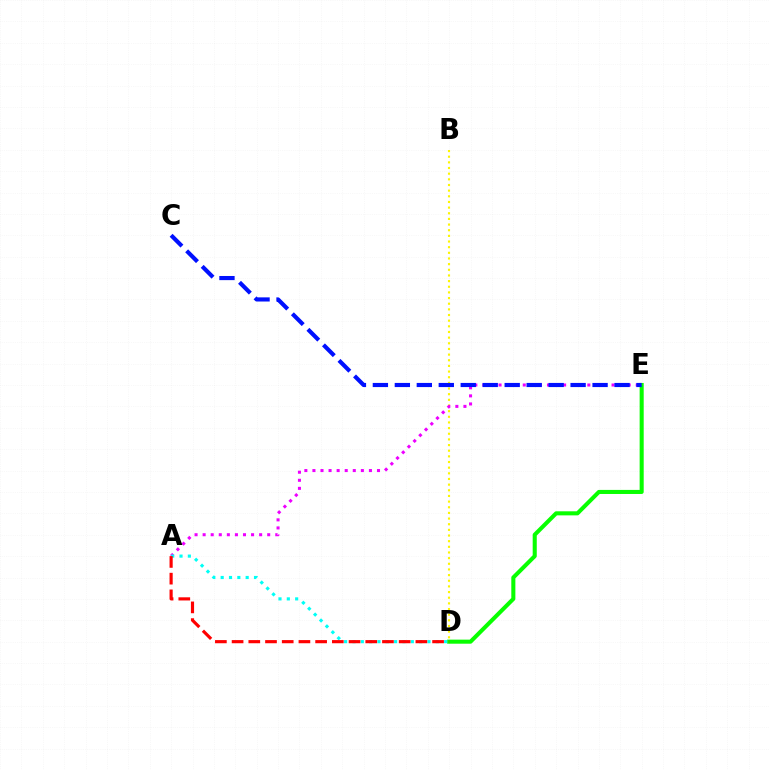{('B', 'D'): [{'color': '#fcf500', 'line_style': 'dotted', 'thickness': 1.54}], ('D', 'E'): [{'color': '#08ff00', 'line_style': 'solid', 'thickness': 2.93}], ('A', 'E'): [{'color': '#ee00ff', 'line_style': 'dotted', 'thickness': 2.19}], ('A', 'D'): [{'color': '#00fff6', 'line_style': 'dotted', 'thickness': 2.26}, {'color': '#ff0000', 'line_style': 'dashed', 'thickness': 2.27}], ('C', 'E'): [{'color': '#0010ff', 'line_style': 'dashed', 'thickness': 2.98}]}